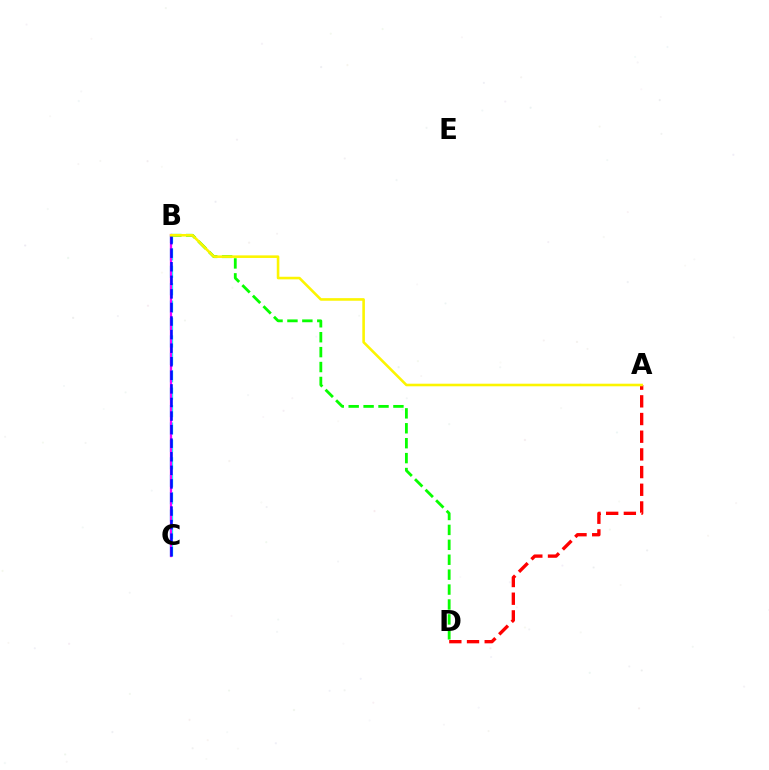{('B', 'D'): [{'color': '#08ff00', 'line_style': 'dashed', 'thickness': 2.03}], ('B', 'C'): [{'color': '#00fff6', 'line_style': 'dashed', 'thickness': 2.37}, {'color': '#ee00ff', 'line_style': 'solid', 'thickness': 1.64}, {'color': '#0010ff', 'line_style': 'dashed', 'thickness': 1.84}], ('A', 'D'): [{'color': '#ff0000', 'line_style': 'dashed', 'thickness': 2.4}], ('A', 'B'): [{'color': '#fcf500', 'line_style': 'solid', 'thickness': 1.87}]}